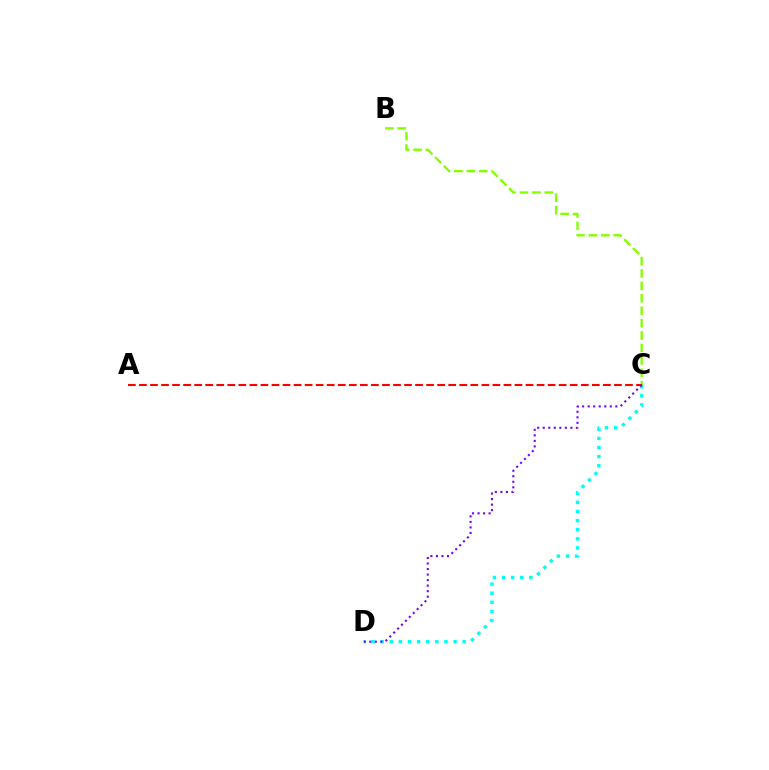{('C', 'D'): [{'color': '#00fff6', 'line_style': 'dotted', 'thickness': 2.47}, {'color': '#7200ff', 'line_style': 'dotted', 'thickness': 1.5}], ('B', 'C'): [{'color': '#84ff00', 'line_style': 'dashed', 'thickness': 1.69}], ('A', 'C'): [{'color': '#ff0000', 'line_style': 'dashed', 'thickness': 1.5}]}